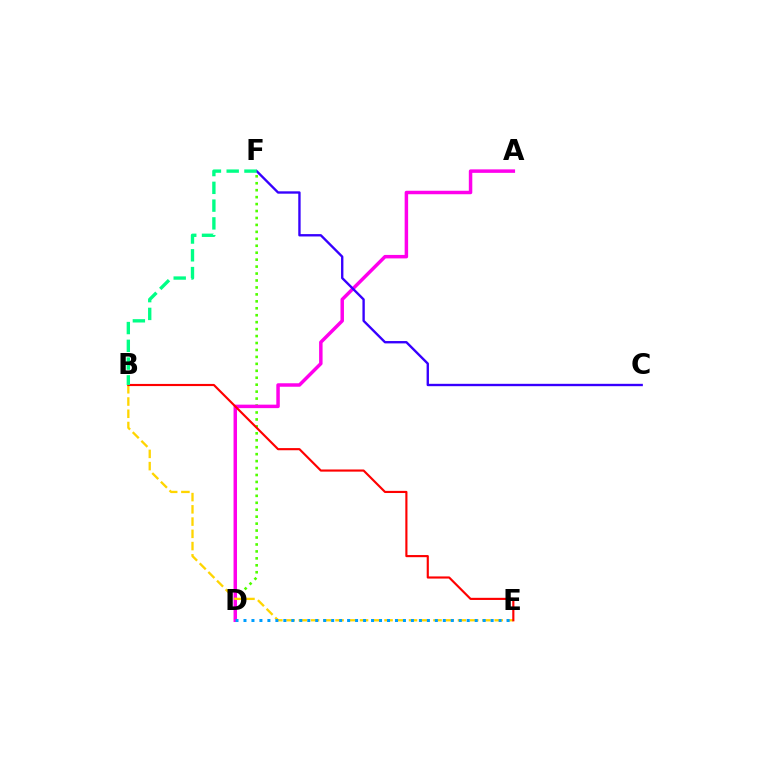{('D', 'F'): [{'color': '#4fff00', 'line_style': 'dotted', 'thickness': 1.89}], ('A', 'D'): [{'color': '#ff00ed', 'line_style': 'solid', 'thickness': 2.5}], ('B', 'E'): [{'color': '#ffd500', 'line_style': 'dashed', 'thickness': 1.66}, {'color': '#ff0000', 'line_style': 'solid', 'thickness': 1.55}], ('C', 'F'): [{'color': '#3700ff', 'line_style': 'solid', 'thickness': 1.7}], ('D', 'E'): [{'color': '#009eff', 'line_style': 'dotted', 'thickness': 2.17}], ('B', 'F'): [{'color': '#00ff86', 'line_style': 'dashed', 'thickness': 2.41}]}